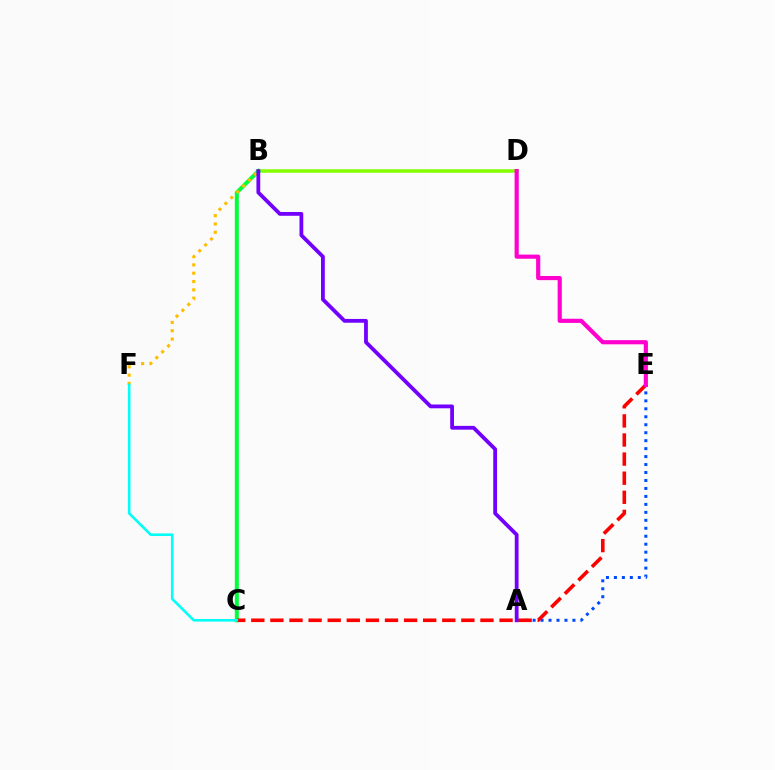{('B', 'D'): [{'color': '#84ff00', 'line_style': 'solid', 'thickness': 2.53}], ('B', 'C'): [{'color': '#00ff39', 'line_style': 'solid', 'thickness': 2.87}], ('B', 'F'): [{'color': '#ffbd00', 'line_style': 'dotted', 'thickness': 2.26}], ('A', 'E'): [{'color': '#004bff', 'line_style': 'dotted', 'thickness': 2.16}], ('A', 'B'): [{'color': '#7200ff', 'line_style': 'solid', 'thickness': 2.73}], ('C', 'E'): [{'color': '#ff0000', 'line_style': 'dashed', 'thickness': 2.59}], ('D', 'E'): [{'color': '#ff00cf', 'line_style': 'solid', 'thickness': 2.99}], ('C', 'F'): [{'color': '#00fff6', 'line_style': 'solid', 'thickness': 1.87}]}